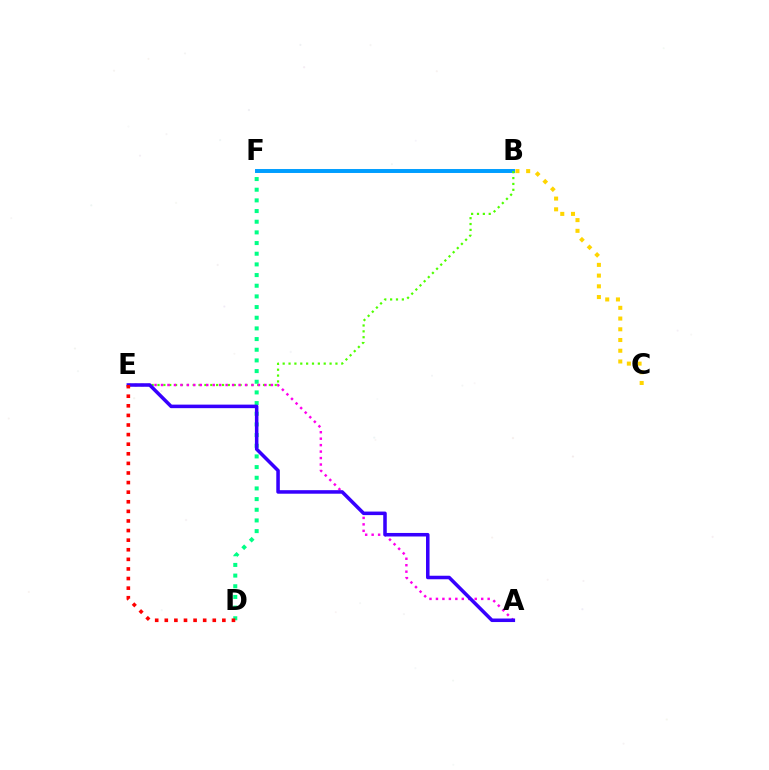{('B', 'F'): [{'color': '#009eff', 'line_style': 'solid', 'thickness': 2.84}], ('D', 'F'): [{'color': '#00ff86', 'line_style': 'dotted', 'thickness': 2.9}], ('B', 'E'): [{'color': '#4fff00', 'line_style': 'dotted', 'thickness': 1.59}], ('A', 'E'): [{'color': '#ff00ed', 'line_style': 'dotted', 'thickness': 1.76}, {'color': '#3700ff', 'line_style': 'solid', 'thickness': 2.55}], ('B', 'C'): [{'color': '#ffd500', 'line_style': 'dotted', 'thickness': 2.91}], ('D', 'E'): [{'color': '#ff0000', 'line_style': 'dotted', 'thickness': 2.61}]}